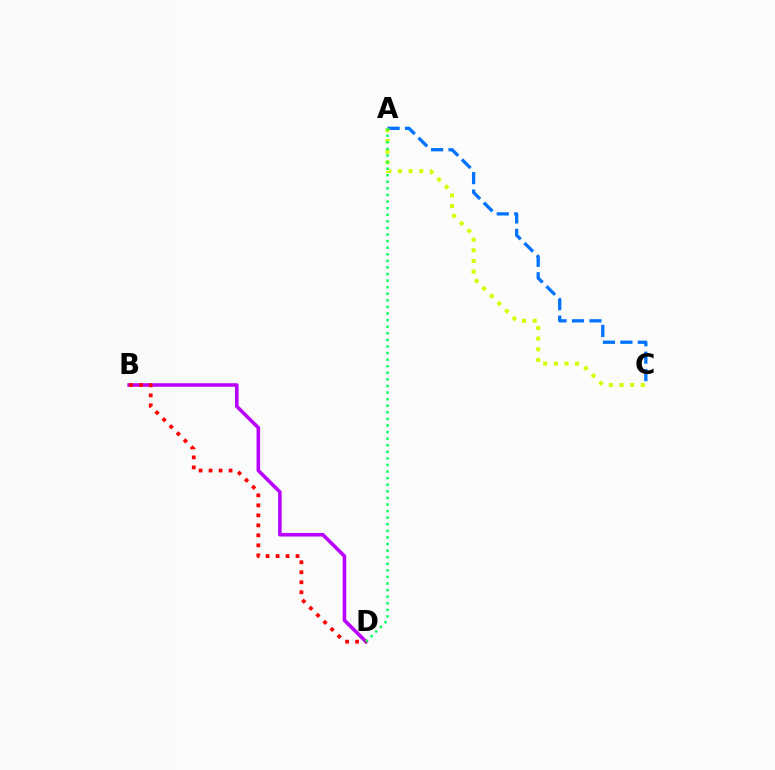{('A', 'C'): [{'color': '#0074ff', 'line_style': 'dashed', 'thickness': 2.37}, {'color': '#d1ff00', 'line_style': 'dotted', 'thickness': 2.89}], ('B', 'D'): [{'color': '#b900ff', 'line_style': 'solid', 'thickness': 2.56}, {'color': '#ff0000', 'line_style': 'dotted', 'thickness': 2.72}], ('A', 'D'): [{'color': '#00ff5c', 'line_style': 'dotted', 'thickness': 1.79}]}